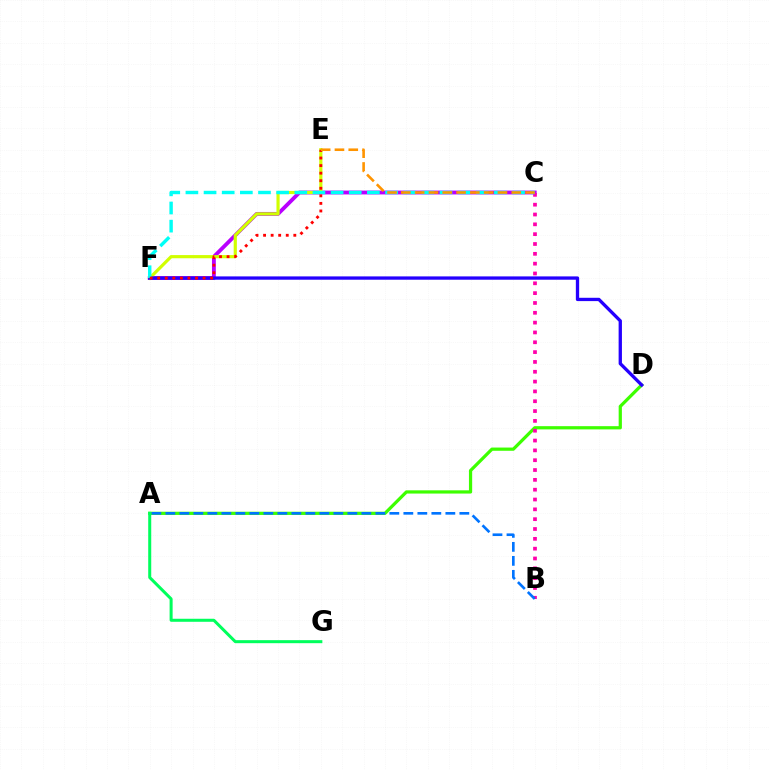{('A', 'D'): [{'color': '#3dff00', 'line_style': 'solid', 'thickness': 2.32}], ('C', 'F'): [{'color': '#b900ff', 'line_style': 'solid', 'thickness': 2.77}, {'color': '#00fff6', 'line_style': 'dashed', 'thickness': 2.47}], ('E', 'F'): [{'color': '#d1ff00', 'line_style': 'solid', 'thickness': 2.29}, {'color': '#ff0000', 'line_style': 'dotted', 'thickness': 2.05}], ('B', 'C'): [{'color': '#ff00ac', 'line_style': 'dotted', 'thickness': 2.67}], ('D', 'F'): [{'color': '#2500ff', 'line_style': 'solid', 'thickness': 2.38}], ('A', 'B'): [{'color': '#0074ff', 'line_style': 'dashed', 'thickness': 1.9}], ('A', 'G'): [{'color': '#00ff5c', 'line_style': 'solid', 'thickness': 2.18}], ('C', 'E'): [{'color': '#ff9400', 'line_style': 'dashed', 'thickness': 1.88}]}